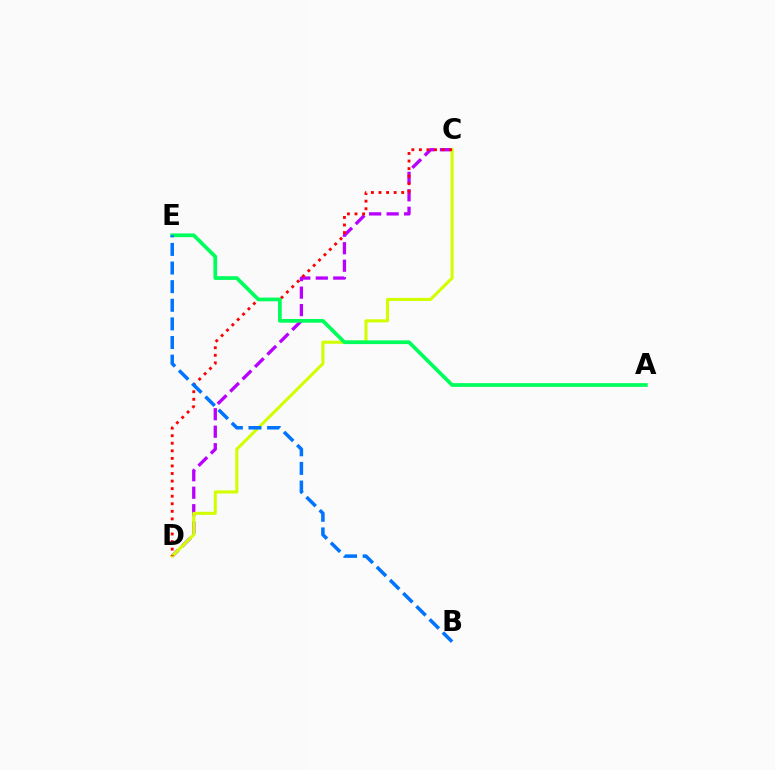{('C', 'D'): [{'color': '#b900ff', 'line_style': 'dashed', 'thickness': 2.38}, {'color': '#d1ff00', 'line_style': 'solid', 'thickness': 2.22}, {'color': '#ff0000', 'line_style': 'dotted', 'thickness': 2.05}], ('A', 'E'): [{'color': '#00ff5c', 'line_style': 'solid', 'thickness': 2.69}], ('B', 'E'): [{'color': '#0074ff', 'line_style': 'dashed', 'thickness': 2.53}]}